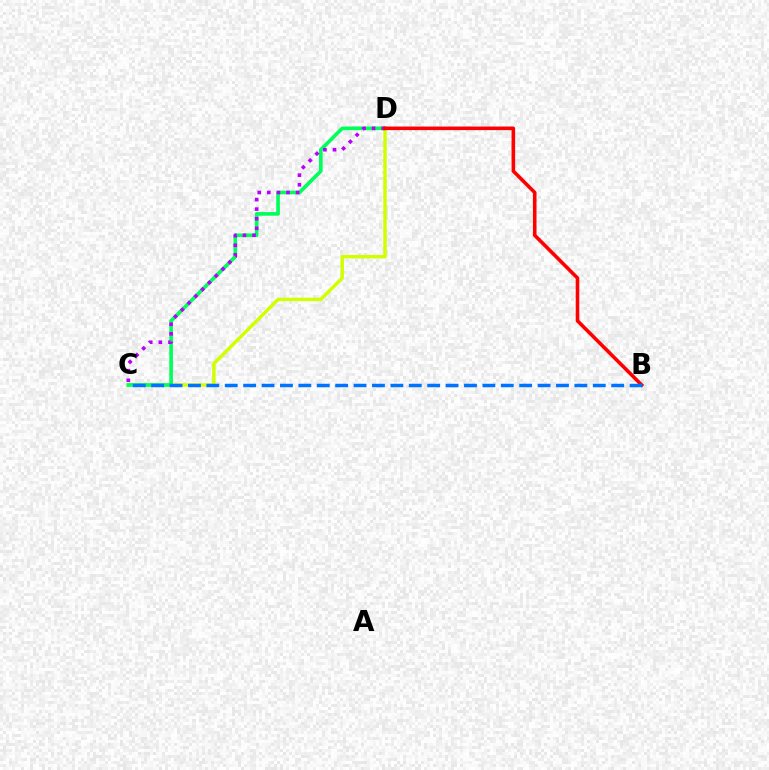{('C', 'D'): [{'color': '#d1ff00', 'line_style': 'solid', 'thickness': 2.48}, {'color': '#00ff5c', 'line_style': 'solid', 'thickness': 2.63}, {'color': '#b900ff', 'line_style': 'dotted', 'thickness': 2.61}], ('B', 'D'): [{'color': '#ff0000', 'line_style': 'solid', 'thickness': 2.57}], ('B', 'C'): [{'color': '#0074ff', 'line_style': 'dashed', 'thickness': 2.5}]}